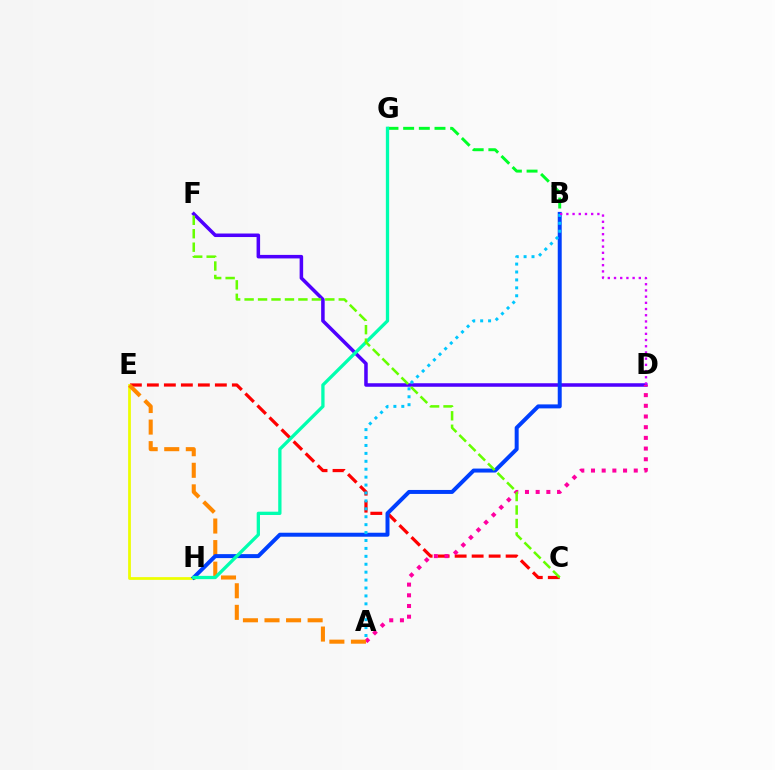{('C', 'E'): [{'color': '#ff0000', 'line_style': 'dashed', 'thickness': 2.31}], ('E', 'H'): [{'color': '#eeff00', 'line_style': 'solid', 'thickness': 1.98}], ('D', 'F'): [{'color': '#4f00ff', 'line_style': 'solid', 'thickness': 2.54}], ('B', 'G'): [{'color': '#00ff27', 'line_style': 'dashed', 'thickness': 2.13}], ('A', 'D'): [{'color': '#ff00a0', 'line_style': 'dotted', 'thickness': 2.9}], ('A', 'E'): [{'color': '#ff8800', 'line_style': 'dashed', 'thickness': 2.93}], ('B', 'H'): [{'color': '#003fff', 'line_style': 'solid', 'thickness': 2.86}], ('G', 'H'): [{'color': '#00ffaf', 'line_style': 'solid', 'thickness': 2.37}], ('A', 'B'): [{'color': '#00c7ff', 'line_style': 'dotted', 'thickness': 2.15}], ('C', 'F'): [{'color': '#66ff00', 'line_style': 'dashed', 'thickness': 1.83}], ('B', 'D'): [{'color': '#d600ff', 'line_style': 'dotted', 'thickness': 1.69}]}